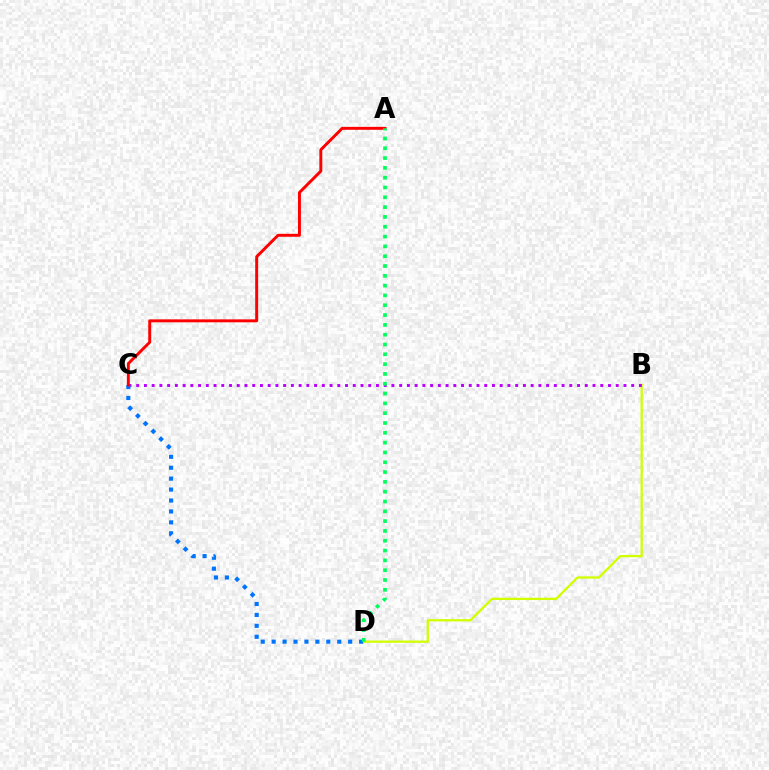{('B', 'D'): [{'color': '#d1ff00', 'line_style': 'solid', 'thickness': 1.65}], ('B', 'C'): [{'color': '#b900ff', 'line_style': 'dotted', 'thickness': 2.1}], ('C', 'D'): [{'color': '#0074ff', 'line_style': 'dotted', 'thickness': 2.97}], ('A', 'C'): [{'color': '#ff0000', 'line_style': 'solid', 'thickness': 2.11}], ('A', 'D'): [{'color': '#00ff5c', 'line_style': 'dotted', 'thickness': 2.67}]}